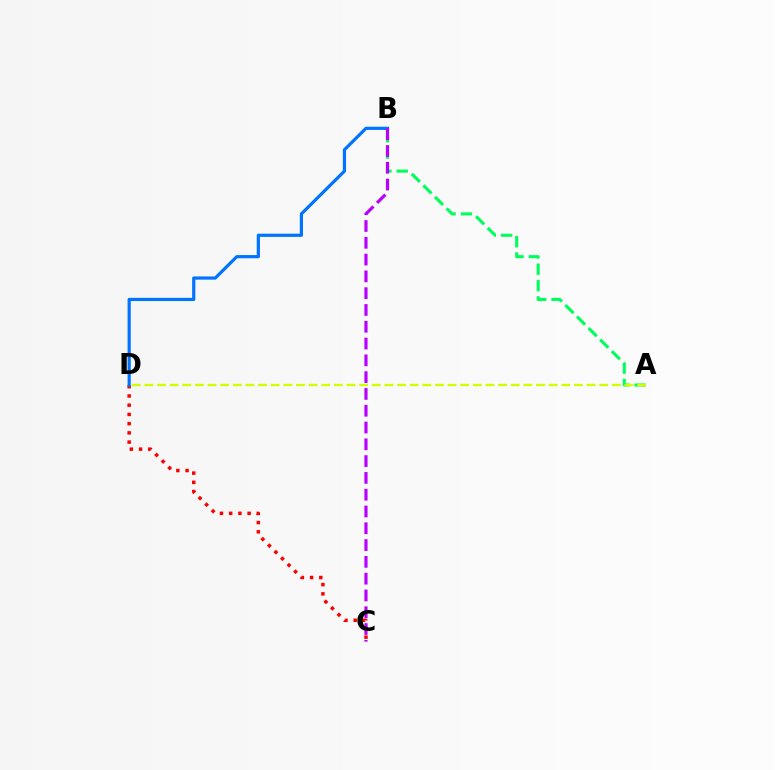{('C', 'D'): [{'color': '#ff0000', 'line_style': 'dotted', 'thickness': 2.51}], ('A', 'B'): [{'color': '#00ff5c', 'line_style': 'dashed', 'thickness': 2.22}], ('B', 'D'): [{'color': '#0074ff', 'line_style': 'solid', 'thickness': 2.3}], ('B', 'C'): [{'color': '#b900ff', 'line_style': 'dashed', 'thickness': 2.28}], ('A', 'D'): [{'color': '#d1ff00', 'line_style': 'dashed', 'thickness': 1.72}]}